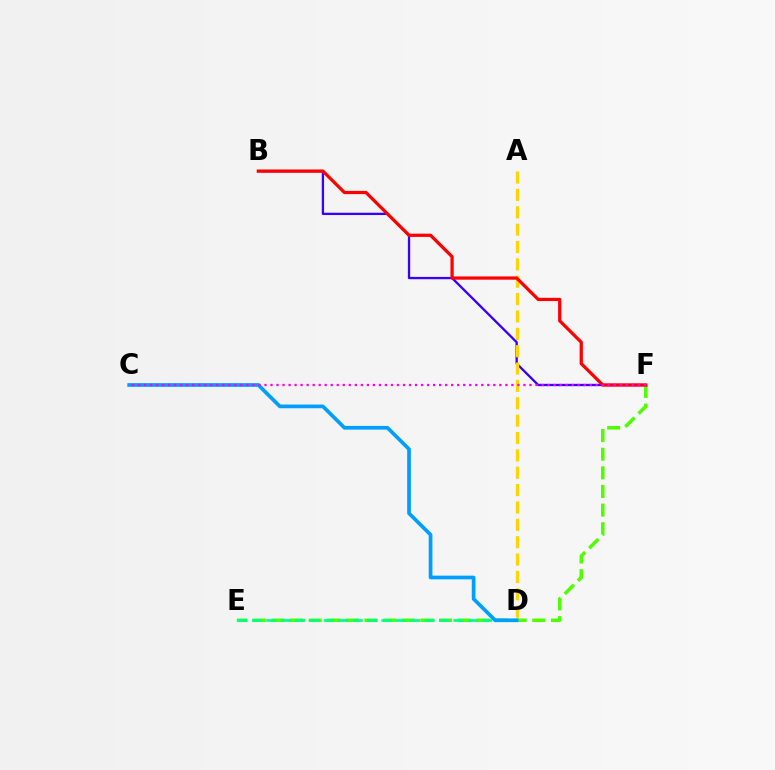{('E', 'F'): [{'color': '#4fff00', 'line_style': 'dashed', 'thickness': 2.53}], ('D', 'E'): [{'color': '#00ff86', 'line_style': 'dashed', 'thickness': 1.96}], ('B', 'F'): [{'color': '#3700ff', 'line_style': 'solid', 'thickness': 1.66}, {'color': '#ff0000', 'line_style': 'solid', 'thickness': 2.34}], ('A', 'D'): [{'color': '#ffd500', 'line_style': 'dashed', 'thickness': 2.36}], ('C', 'D'): [{'color': '#009eff', 'line_style': 'solid', 'thickness': 2.66}], ('C', 'F'): [{'color': '#ff00ed', 'line_style': 'dotted', 'thickness': 1.64}]}